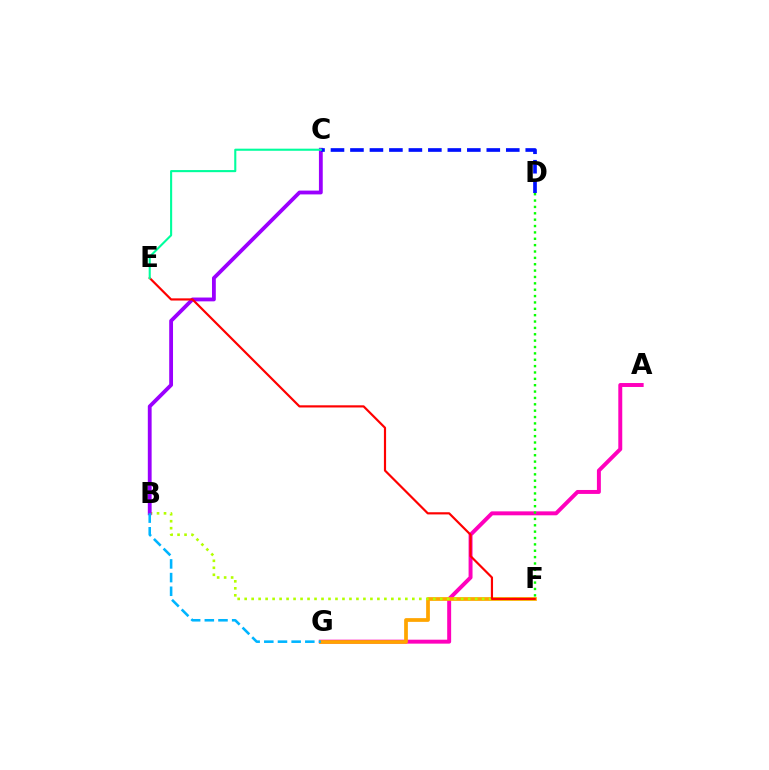{('A', 'G'): [{'color': '#ff00bd', 'line_style': 'solid', 'thickness': 2.84}], ('F', 'G'): [{'color': '#ffa500', 'line_style': 'solid', 'thickness': 2.69}], ('D', 'F'): [{'color': '#08ff00', 'line_style': 'dotted', 'thickness': 1.73}], ('B', 'F'): [{'color': '#b3ff00', 'line_style': 'dotted', 'thickness': 1.9}], ('B', 'C'): [{'color': '#9b00ff', 'line_style': 'solid', 'thickness': 2.75}], ('C', 'D'): [{'color': '#0010ff', 'line_style': 'dashed', 'thickness': 2.65}], ('B', 'G'): [{'color': '#00b5ff', 'line_style': 'dashed', 'thickness': 1.86}], ('E', 'F'): [{'color': '#ff0000', 'line_style': 'solid', 'thickness': 1.57}], ('C', 'E'): [{'color': '#00ff9d', 'line_style': 'solid', 'thickness': 1.51}]}